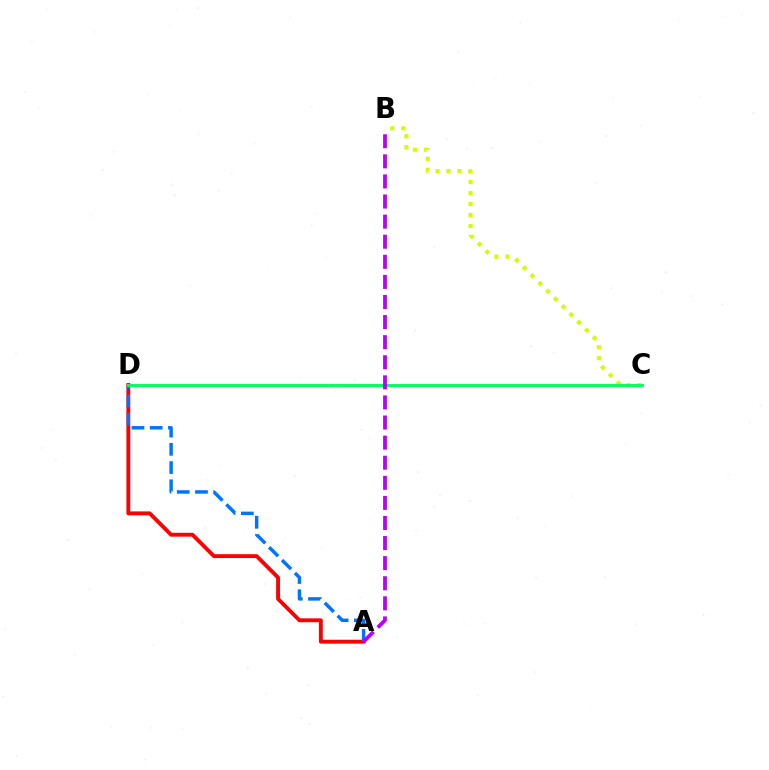{('B', 'C'): [{'color': '#d1ff00', 'line_style': 'dotted', 'thickness': 2.99}], ('A', 'D'): [{'color': '#ff0000', 'line_style': 'solid', 'thickness': 2.78}, {'color': '#0074ff', 'line_style': 'dashed', 'thickness': 2.48}], ('C', 'D'): [{'color': '#00ff5c', 'line_style': 'solid', 'thickness': 2.08}], ('A', 'B'): [{'color': '#b900ff', 'line_style': 'dashed', 'thickness': 2.73}]}